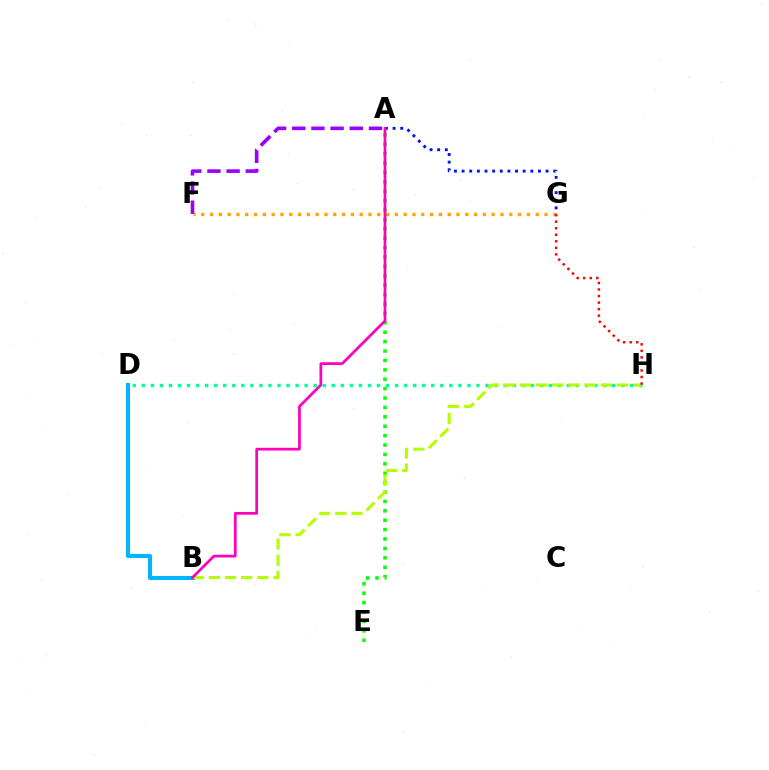{('D', 'H'): [{'color': '#00ff9d', 'line_style': 'dotted', 'thickness': 2.46}], ('B', 'D'): [{'color': '#00b5ff', 'line_style': 'solid', 'thickness': 2.92}], ('F', 'G'): [{'color': '#ffa500', 'line_style': 'dotted', 'thickness': 2.39}], ('A', 'E'): [{'color': '#08ff00', 'line_style': 'dotted', 'thickness': 2.55}], ('B', 'H'): [{'color': '#b3ff00', 'line_style': 'dashed', 'thickness': 2.2}], ('A', 'G'): [{'color': '#0010ff', 'line_style': 'dotted', 'thickness': 2.07}], ('G', 'H'): [{'color': '#ff0000', 'line_style': 'dotted', 'thickness': 1.78}], ('A', 'F'): [{'color': '#9b00ff', 'line_style': 'dashed', 'thickness': 2.61}], ('A', 'B'): [{'color': '#ff00bd', 'line_style': 'solid', 'thickness': 1.96}]}